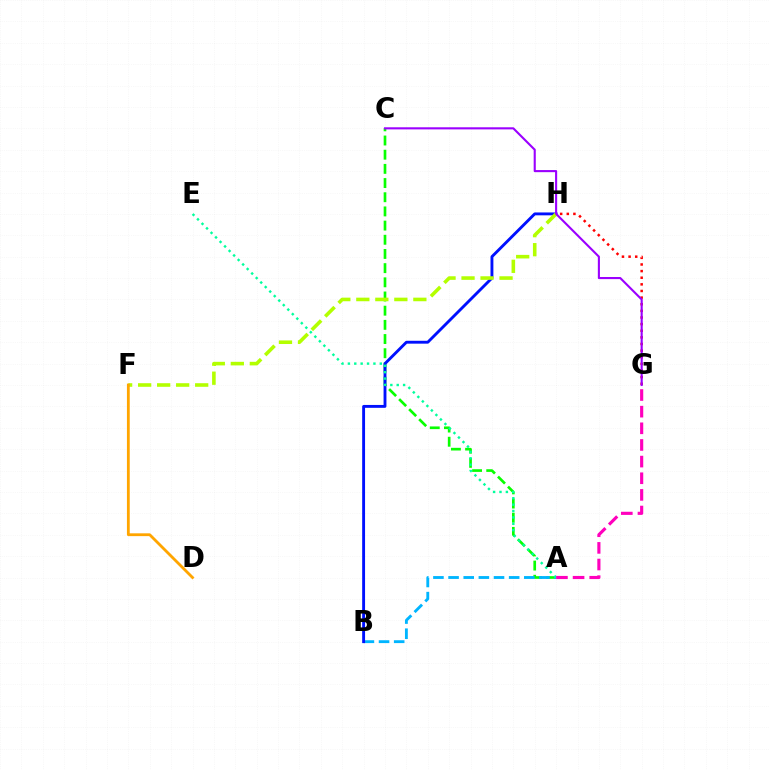{('A', 'C'): [{'color': '#08ff00', 'line_style': 'dashed', 'thickness': 1.93}], ('A', 'B'): [{'color': '#00b5ff', 'line_style': 'dashed', 'thickness': 2.06}], ('B', 'H'): [{'color': '#0010ff', 'line_style': 'solid', 'thickness': 2.07}], ('A', 'E'): [{'color': '#00ff9d', 'line_style': 'dotted', 'thickness': 1.73}], ('G', 'H'): [{'color': '#ff0000', 'line_style': 'dotted', 'thickness': 1.8}], ('F', 'H'): [{'color': '#b3ff00', 'line_style': 'dashed', 'thickness': 2.58}], ('D', 'F'): [{'color': '#ffa500', 'line_style': 'solid', 'thickness': 2.02}], ('A', 'G'): [{'color': '#ff00bd', 'line_style': 'dashed', 'thickness': 2.26}], ('C', 'G'): [{'color': '#9b00ff', 'line_style': 'solid', 'thickness': 1.52}]}